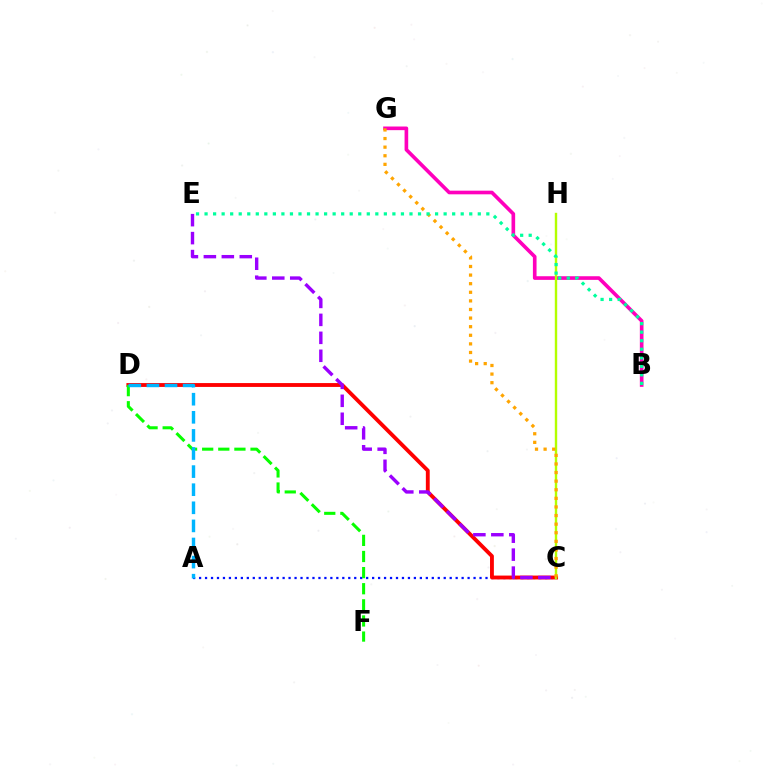{('A', 'C'): [{'color': '#0010ff', 'line_style': 'dotted', 'thickness': 1.62}], ('B', 'G'): [{'color': '#ff00bd', 'line_style': 'solid', 'thickness': 2.62}], ('C', 'D'): [{'color': '#ff0000', 'line_style': 'solid', 'thickness': 2.77}], ('D', 'F'): [{'color': '#08ff00', 'line_style': 'dashed', 'thickness': 2.19}], ('A', 'D'): [{'color': '#00b5ff', 'line_style': 'dashed', 'thickness': 2.46}], ('C', 'H'): [{'color': '#b3ff00', 'line_style': 'solid', 'thickness': 1.73}], ('C', 'G'): [{'color': '#ffa500', 'line_style': 'dotted', 'thickness': 2.34}], ('B', 'E'): [{'color': '#00ff9d', 'line_style': 'dotted', 'thickness': 2.32}], ('C', 'E'): [{'color': '#9b00ff', 'line_style': 'dashed', 'thickness': 2.44}]}